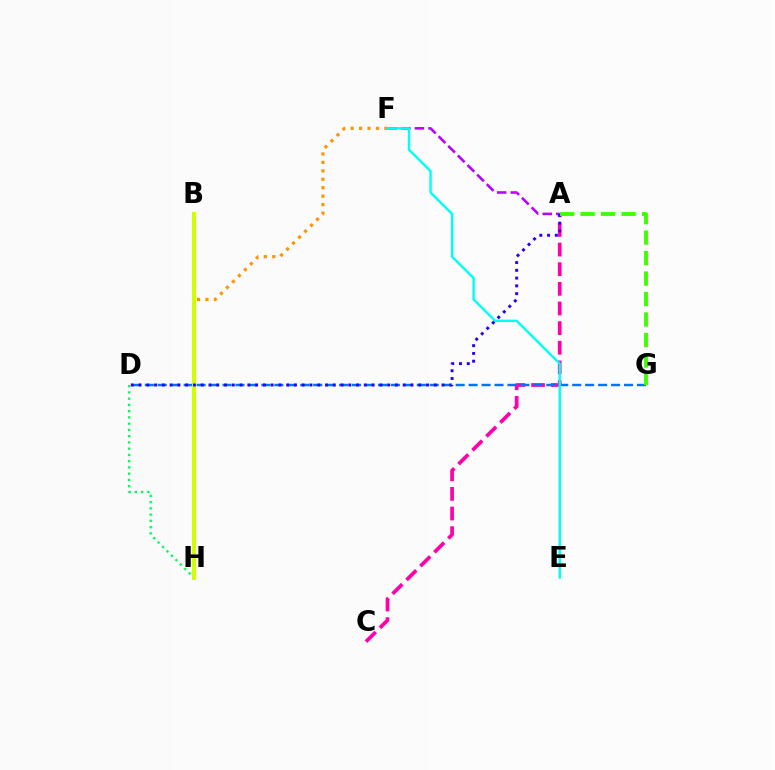{('A', 'C'): [{'color': '#ff00ac', 'line_style': 'dashed', 'thickness': 2.67}], ('B', 'H'): [{'color': '#ff0000', 'line_style': 'solid', 'thickness': 1.91}, {'color': '#d1ff00', 'line_style': 'solid', 'thickness': 2.95}], ('A', 'F'): [{'color': '#b900ff', 'line_style': 'dashed', 'thickness': 1.85}], ('D', 'G'): [{'color': '#0074ff', 'line_style': 'dashed', 'thickness': 1.76}], ('D', 'H'): [{'color': '#00ff5c', 'line_style': 'dotted', 'thickness': 1.7}], ('F', 'H'): [{'color': '#ff9400', 'line_style': 'dotted', 'thickness': 2.3}], ('E', 'F'): [{'color': '#00fff6', 'line_style': 'solid', 'thickness': 1.74}], ('A', 'D'): [{'color': '#2500ff', 'line_style': 'dotted', 'thickness': 2.11}], ('A', 'G'): [{'color': '#3dff00', 'line_style': 'dashed', 'thickness': 2.78}]}